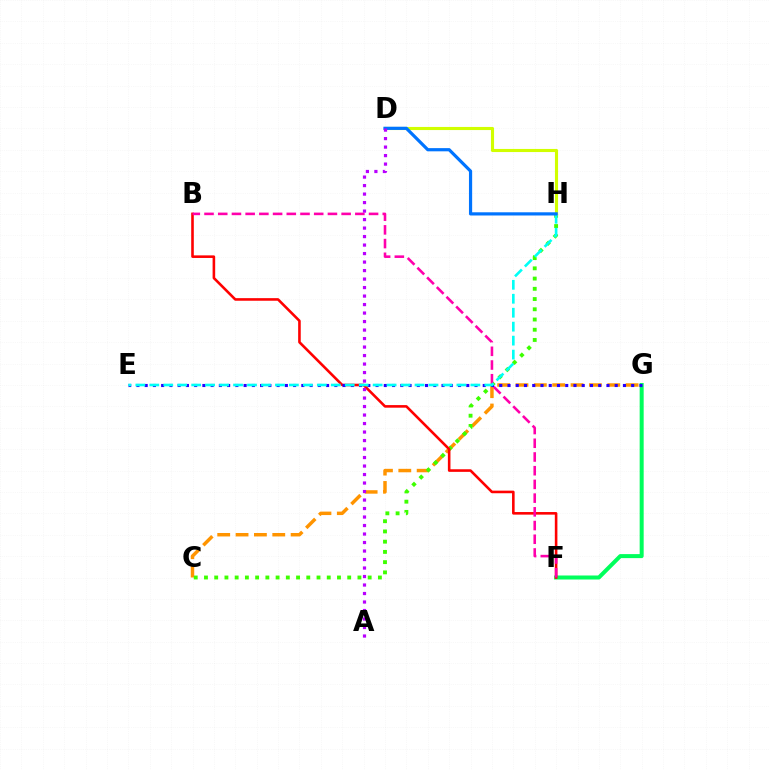{('C', 'G'): [{'color': '#ff9400', 'line_style': 'dashed', 'thickness': 2.49}], ('F', 'G'): [{'color': '#00ff5c', 'line_style': 'solid', 'thickness': 2.89}], ('C', 'H'): [{'color': '#3dff00', 'line_style': 'dotted', 'thickness': 2.78}], ('B', 'F'): [{'color': '#ff0000', 'line_style': 'solid', 'thickness': 1.87}, {'color': '#ff00ac', 'line_style': 'dashed', 'thickness': 1.86}], ('D', 'H'): [{'color': '#d1ff00', 'line_style': 'solid', 'thickness': 2.24}, {'color': '#0074ff', 'line_style': 'solid', 'thickness': 2.3}], ('E', 'G'): [{'color': '#2500ff', 'line_style': 'dotted', 'thickness': 2.24}], ('E', 'H'): [{'color': '#00fff6', 'line_style': 'dashed', 'thickness': 1.9}], ('A', 'D'): [{'color': '#b900ff', 'line_style': 'dotted', 'thickness': 2.31}]}